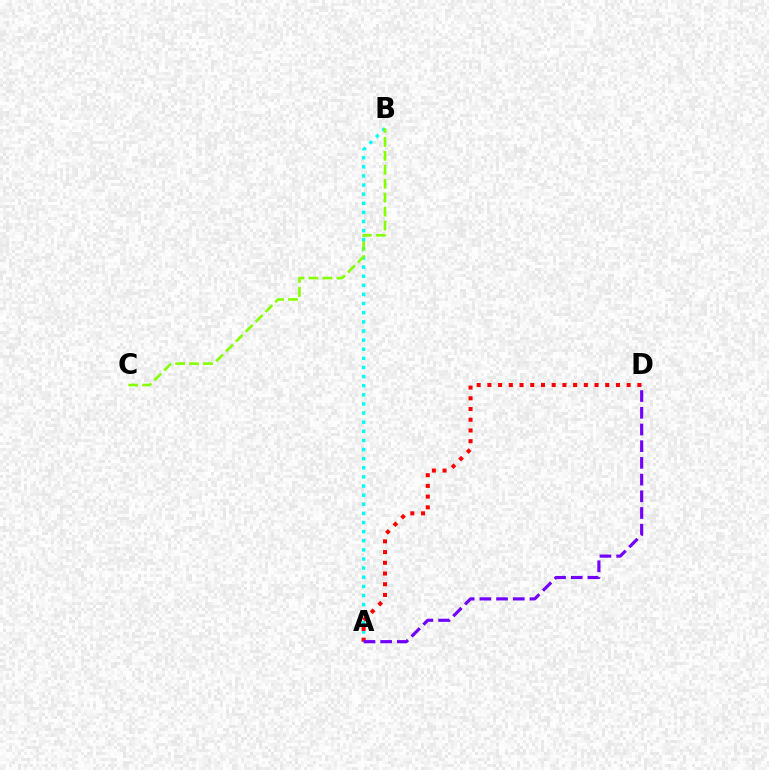{('A', 'B'): [{'color': '#00fff6', 'line_style': 'dotted', 'thickness': 2.48}], ('A', 'D'): [{'color': '#ff0000', 'line_style': 'dotted', 'thickness': 2.91}, {'color': '#7200ff', 'line_style': 'dashed', 'thickness': 2.27}], ('B', 'C'): [{'color': '#84ff00', 'line_style': 'dashed', 'thickness': 1.89}]}